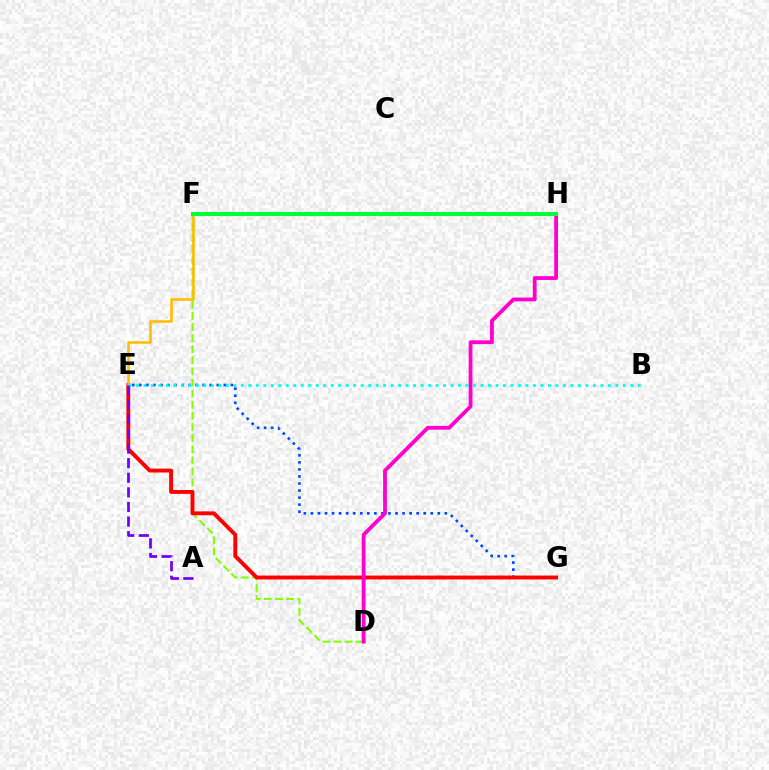{('D', 'F'): [{'color': '#84ff00', 'line_style': 'dashed', 'thickness': 1.51}], ('E', 'G'): [{'color': '#004bff', 'line_style': 'dotted', 'thickness': 1.92}, {'color': '#ff0000', 'line_style': 'solid', 'thickness': 2.8}], ('E', 'F'): [{'color': '#ffbd00', 'line_style': 'solid', 'thickness': 1.88}], ('D', 'H'): [{'color': '#ff00cf', 'line_style': 'solid', 'thickness': 2.74}], ('B', 'E'): [{'color': '#00fff6', 'line_style': 'dotted', 'thickness': 2.04}], ('F', 'H'): [{'color': '#00ff39', 'line_style': 'solid', 'thickness': 2.91}], ('A', 'E'): [{'color': '#7200ff', 'line_style': 'dashed', 'thickness': 1.98}]}